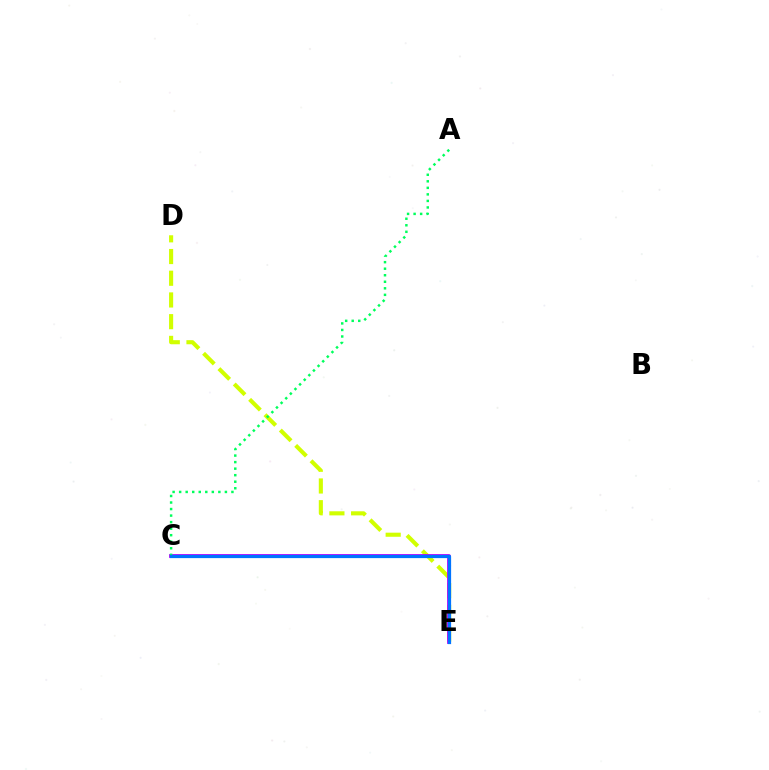{('D', 'E'): [{'color': '#d1ff00', 'line_style': 'dashed', 'thickness': 2.95}], ('C', 'E'): [{'color': '#b900ff', 'line_style': 'solid', 'thickness': 2.73}, {'color': '#ff0000', 'line_style': 'dotted', 'thickness': 1.95}, {'color': '#0074ff', 'line_style': 'solid', 'thickness': 2.32}], ('A', 'C'): [{'color': '#00ff5c', 'line_style': 'dotted', 'thickness': 1.78}]}